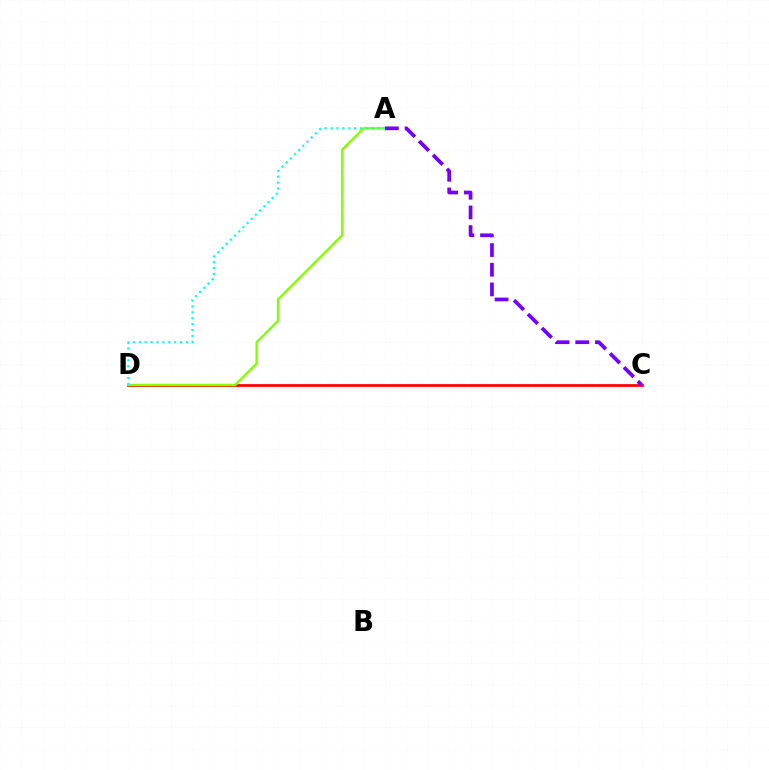{('C', 'D'): [{'color': '#ff0000', 'line_style': 'solid', 'thickness': 1.98}], ('A', 'D'): [{'color': '#84ff00', 'line_style': 'solid', 'thickness': 1.74}, {'color': '#00fff6', 'line_style': 'dotted', 'thickness': 1.6}], ('A', 'C'): [{'color': '#7200ff', 'line_style': 'dashed', 'thickness': 2.67}]}